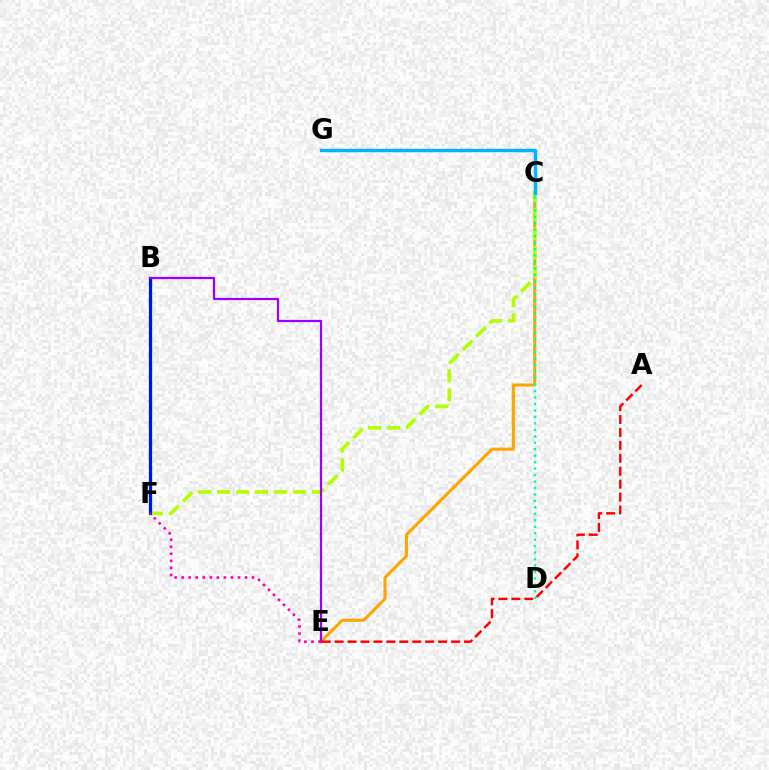{('C', 'E'): [{'color': '#ffa500', 'line_style': 'solid', 'thickness': 2.22}], ('B', 'F'): [{'color': '#08ff00', 'line_style': 'solid', 'thickness': 2.41}, {'color': '#0010ff', 'line_style': 'solid', 'thickness': 2.24}], ('C', 'F'): [{'color': '#b3ff00', 'line_style': 'dashed', 'thickness': 2.58}], ('C', 'D'): [{'color': '#00ff9d', 'line_style': 'dotted', 'thickness': 1.75}], ('B', 'E'): [{'color': '#9b00ff', 'line_style': 'solid', 'thickness': 1.6}], ('A', 'E'): [{'color': '#ff0000', 'line_style': 'dashed', 'thickness': 1.76}], ('E', 'F'): [{'color': '#ff00bd', 'line_style': 'dotted', 'thickness': 1.91}], ('C', 'G'): [{'color': '#00b5ff', 'line_style': 'solid', 'thickness': 2.46}]}